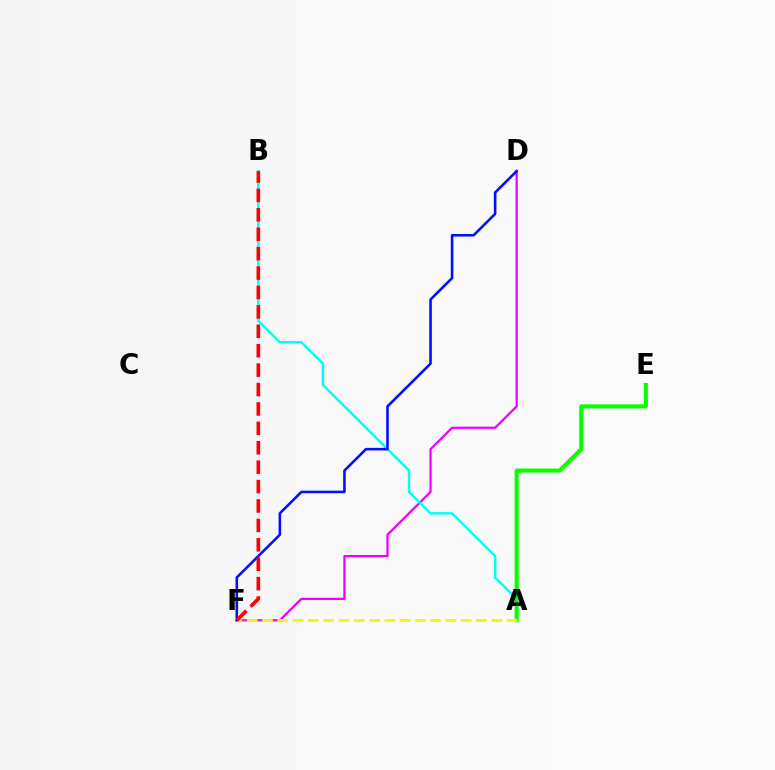{('D', 'F'): [{'color': '#ee00ff', 'line_style': 'solid', 'thickness': 1.62}, {'color': '#0010ff', 'line_style': 'solid', 'thickness': 1.86}], ('A', 'B'): [{'color': '#00fff6', 'line_style': 'solid', 'thickness': 1.77}], ('A', 'E'): [{'color': '#08ff00', 'line_style': 'solid', 'thickness': 2.94}], ('A', 'F'): [{'color': '#fcf500', 'line_style': 'dashed', 'thickness': 2.08}], ('B', 'F'): [{'color': '#ff0000', 'line_style': 'dashed', 'thickness': 2.64}]}